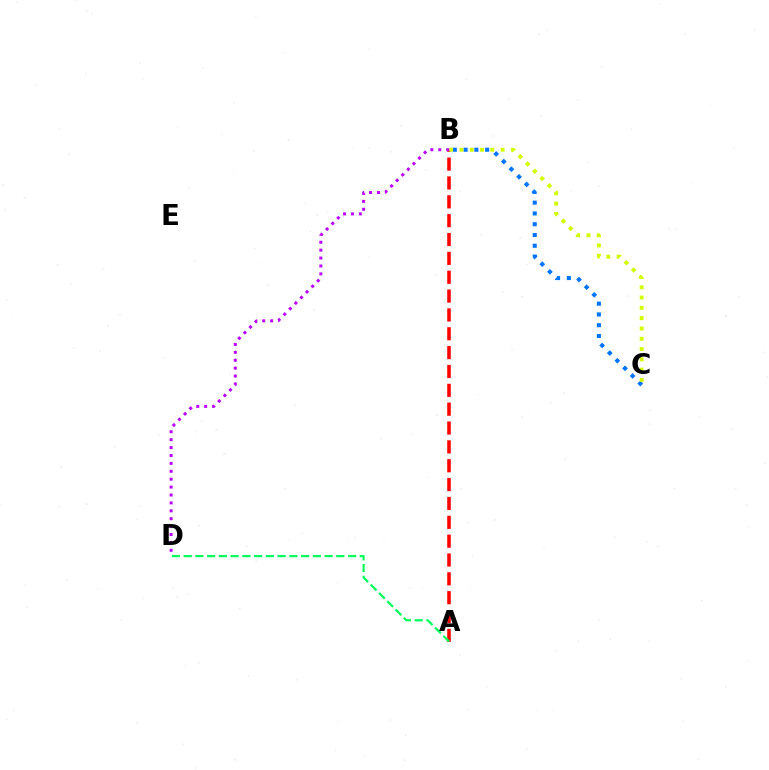{('B', 'C'): [{'color': '#0074ff', 'line_style': 'dotted', 'thickness': 2.93}, {'color': '#d1ff00', 'line_style': 'dotted', 'thickness': 2.8}], ('A', 'B'): [{'color': '#ff0000', 'line_style': 'dashed', 'thickness': 2.56}], ('A', 'D'): [{'color': '#00ff5c', 'line_style': 'dashed', 'thickness': 1.6}], ('B', 'D'): [{'color': '#b900ff', 'line_style': 'dotted', 'thickness': 2.15}]}